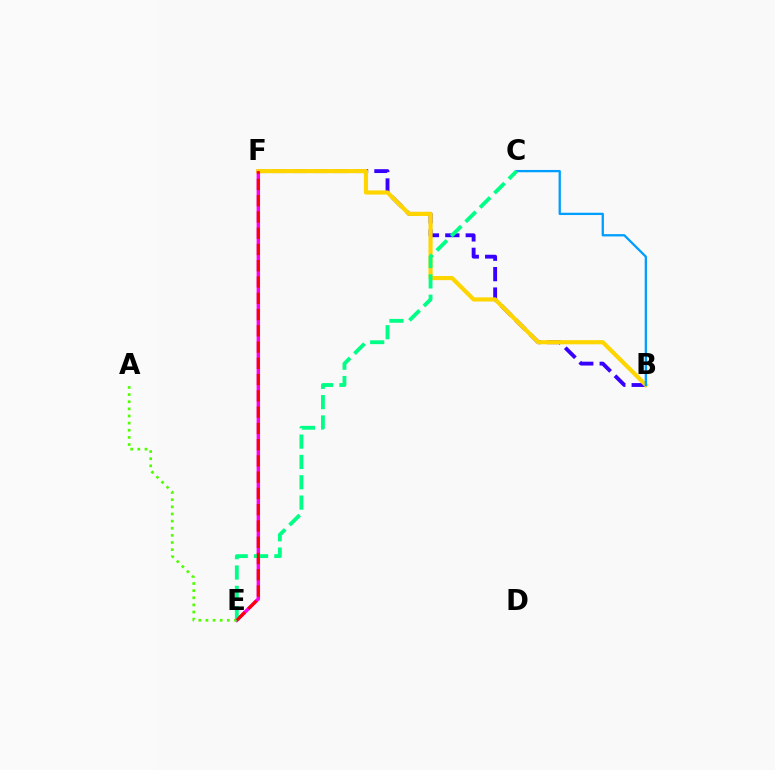{('E', 'F'): [{'color': '#ff00ed', 'line_style': 'solid', 'thickness': 2.48}, {'color': '#ff0000', 'line_style': 'dashed', 'thickness': 2.21}], ('A', 'E'): [{'color': '#4fff00', 'line_style': 'dotted', 'thickness': 1.94}], ('B', 'F'): [{'color': '#3700ff', 'line_style': 'dashed', 'thickness': 2.77}, {'color': '#ffd500', 'line_style': 'solid', 'thickness': 3.0}], ('B', 'C'): [{'color': '#009eff', 'line_style': 'solid', 'thickness': 1.65}], ('C', 'E'): [{'color': '#00ff86', 'line_style': 'dashed', 'thickness': 2.76}]}